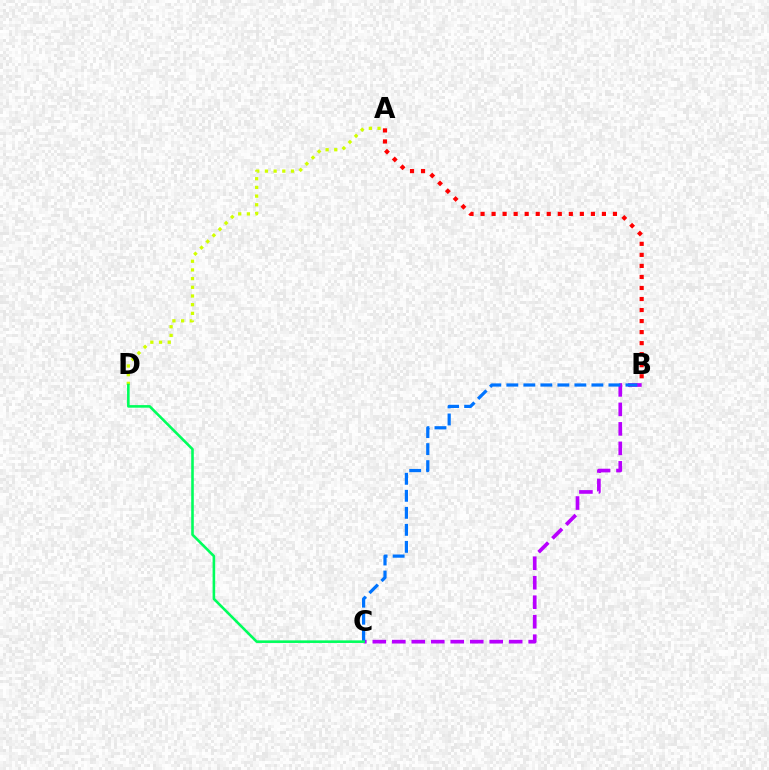{('B', 'C'): [{'color': '#b900ff', 'line_style': 'dashed', 'thickness': 2.65}, {'color': '#0074ff', 'line_style': 'dashed', 'thickness': 2.31}], ('A', 'B'): [{'color': '#ff0000', 'line_style': 'dotted', 'thickness': 3.0}], ('A', 'D'): [{'color': '#d1ff00', 'line_style': 'dotted', 'thickness': 2.36}], ('C', 'D'): [{'color': '#00ff5c', 'line_style': 'solid', 'thickness': 1.87}]}